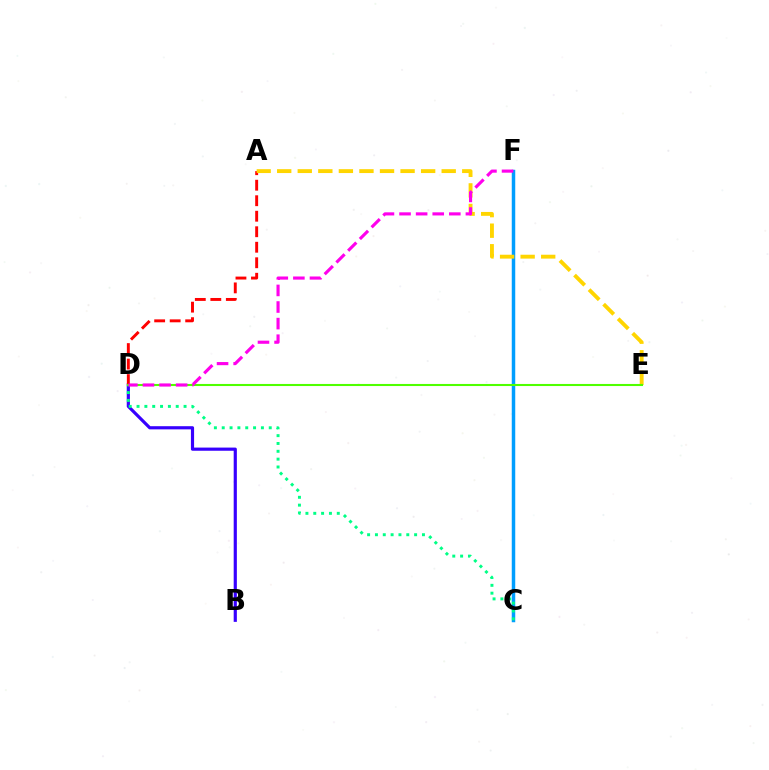{('C', 'F'): [{'color': '#009eff', 'line_style': 'solid', 'thickness': 2.51}], ('B', 'D'): [{'color': '#3700ff', 'line_style': 'solid', 'thickness': 2.28}], ('A', 'D'): [{'color': '#ff0000', 'line_style': 'dashed', 'thickness': 2.11}], ('C', 'D'): [{'color': '#00ff86', 'line_style': 'dotted', 'thickness': 2.13}], ('A', 'E'): [{'color': '#ffd500', 'line_style': 'dashed', 'thickness': 2.79}], ('D', 'E'): [{'color': '#4fff00', 'line_style': 'solid', 'thickness': 1.5}], ('D', 'F'): [{'color': '#ff00ed', 'line_style': 'dashed', 'thickness': 2.25}]}